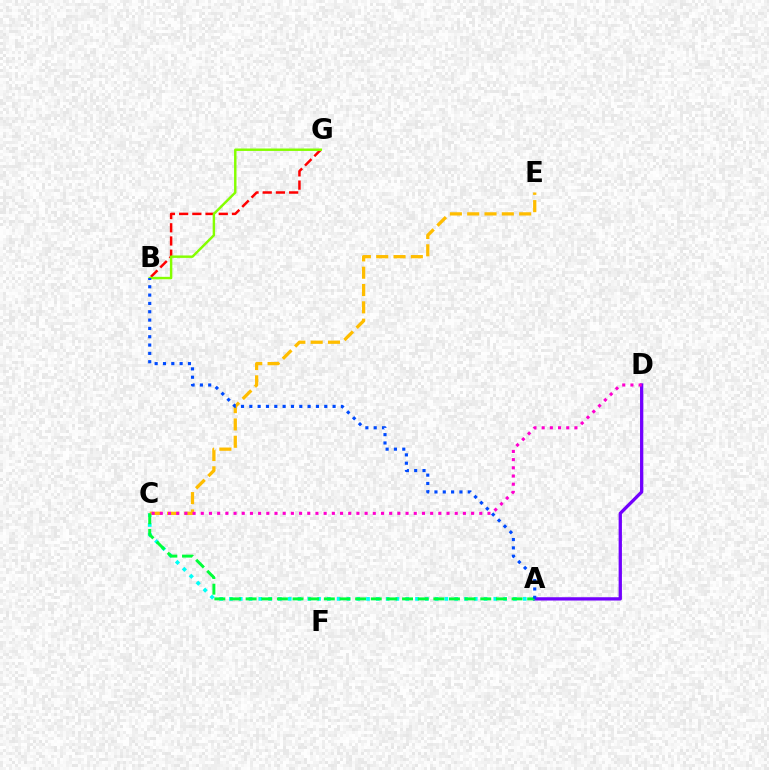{('A', 'C'): [{'color': '#00fff6', 'line_style': 'dotted', 'thickness': 2.66}, {'color': '#00ff39', 'line_style': 'dashed', 'thickness': 2.13}], ('A', 'D'): [{'color': '#7200ff', 'line_style': 'solid', 'thickness': 2.37}], ('C', 'E'): [{'color': '#ffbd00', 'line_style': 'dashed', 'thickness': 2.35}], ('C', 'D'): [{'color': '#ff00cf', 'line_style': 'dotted', 'thickness': 2.23}], ('B', 'G'): [{'color': '#ff0000', 'line_style': 'dashed', 'thickness': 1.79}, {'color': '#84ff00', 'line_style': 'solid', 'thickness': 1.76}], ('A', 'B'): [{'color': '#004bff', 'line_style': 'dotted', 'thickness': 2.26}]}